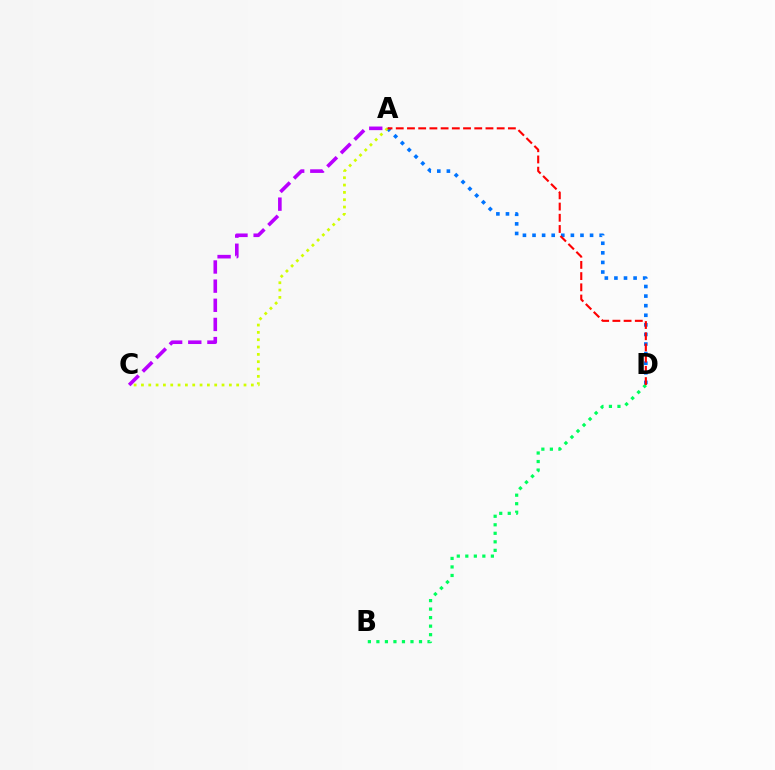{('A', 'D'): [{'color': '#0074ff', 'line_style': 'dotted', 'thickness': 2.61}, {'color': '#ff0000', 'line_style': 'dashed', 'thickness': 1.52}], ('A', 'C'): [{'color': '#d1ff00', 'line_style': 'dotted', 'thickness': 1.99}, {'color': '#b900ff', 'line_style': 'dashed', 'thickness': 2.6}], ('B', 'D'): [{'color': '#00ff5c', 'line_style': 'dotted', 'thickness': 2.32}]}